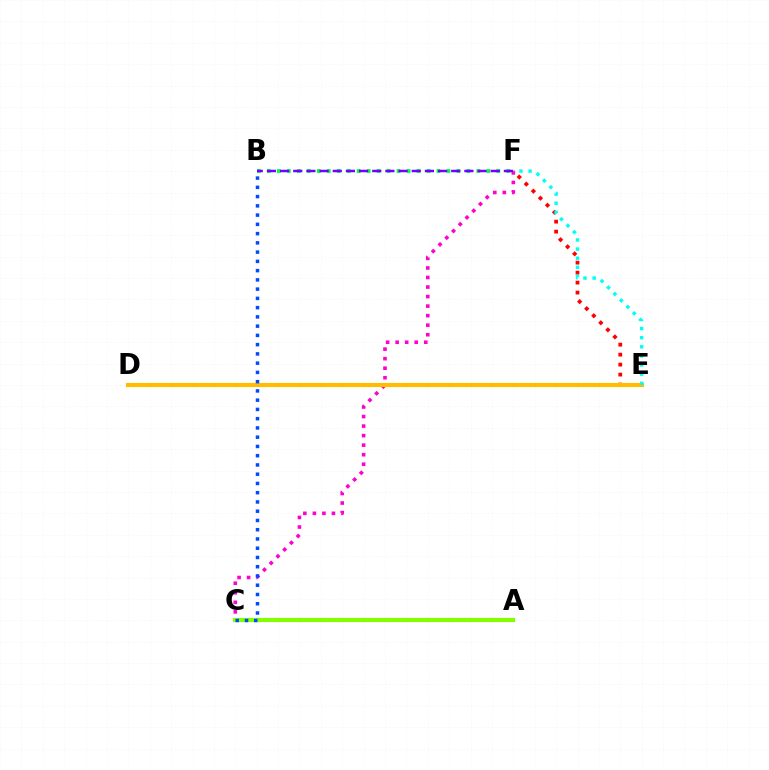{('B', 'F'): [{'color': '#00ff39', 'line_style': 'dotted', 'thickness': 2.71}, {'color': '#7200ff', 'line_style': 'dashed', 'thickness': 1.79}], ('C', 'F'): [{'color': '#ff00cf', 'line_style': 'dotted', 'thickness': 2.59}], ('A', 'C'): [{'color': '#84ff00', 'line_style': 'solid', 'thickness': 2.99}], ('E', 'F'): [{'color': '#ff0000', 'line_style': 'dotted', 'thickness': 2.71}, {'color': '#00fff6', 'line_style': 'dotted', 'thickness': 2.48}], ('D', 'E'): [{'color': '#ffbd00', 'line_style': 'solid', 'thickness': 2.99}], ('B', 'C'): [{'color': '#004bff', 'line_style': 'dotted', 'thickness': 2.51}]}